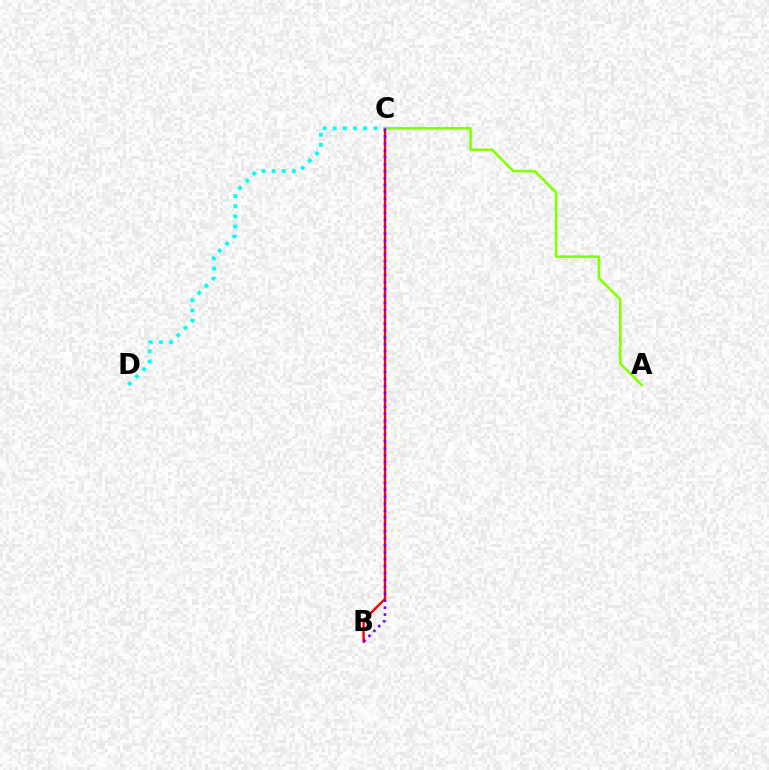{('B', 'C'): [{'color': '#ff0000', 'line_style': 'solid', 'thickness': 1.69}, {'color': '#7200ff', 'line_style': 'dotted', 'thickness': 1.88}], ('C', 'D'): [{'color': '#00fff6', 'line_style': 'dotted', 'thickness': 2.76}], ('A', 'C'): [{'color': '#84ff00', 'line_style': 'solid', 'thickness': 1.87}]}